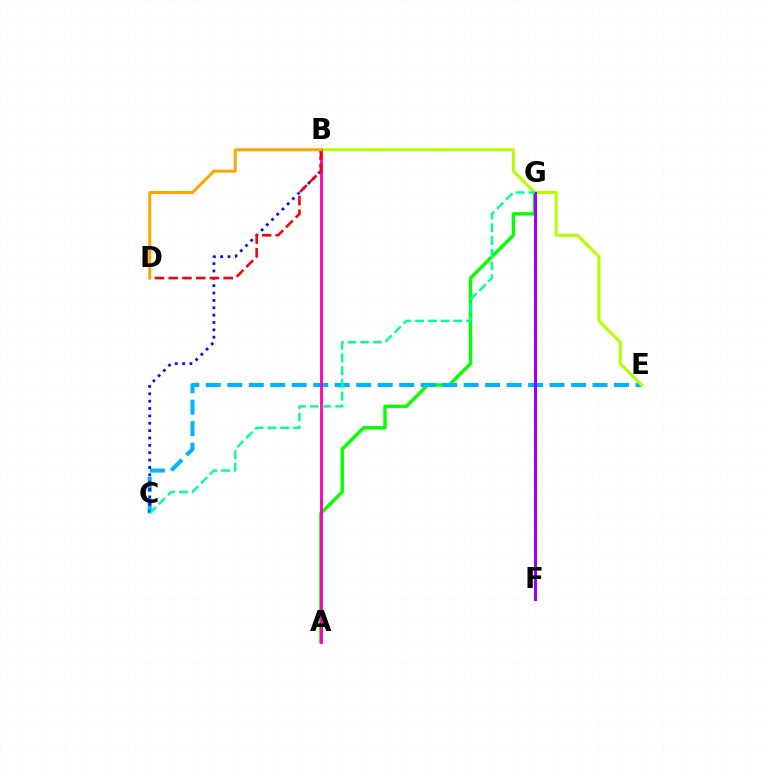{('A', 'G'): [{'color': '#08ff00', 'line_style': 'solid', 'thickness': 2.47}], ('C', 'E'): [{'color': '#00b5ff', 'line_style': 'dashed', 'thickness': 2.92}], ('B', 'E'): [{'color': '#b3ff00', 'line_style': 'solid', 'thickness': 2.2}], ('F', 'G'): [{'color': '#9b00ff', 'line_style': 'solid', 'thickness': 2.21}], ('B', 'C'): [{'color': '#0010ff', 'line_style': 'dotted', 'thickness': 2.0}], ('A', 'B'): [{'color': '#ff00bd', 'line_style': 'solid', 'thickness': 2.07}], ('B', 'D'): [{'color': '#ff0000', 'line_style': 'dashed', 'thickness': 1.87}, {'color': '#ffa500', 'line_style': 'solid', 'thickness': 2.17}], ('C', 'G'): [{'color': '#00ff9d', 'line_style': 'dashed', 'thickness': 1.73}]}